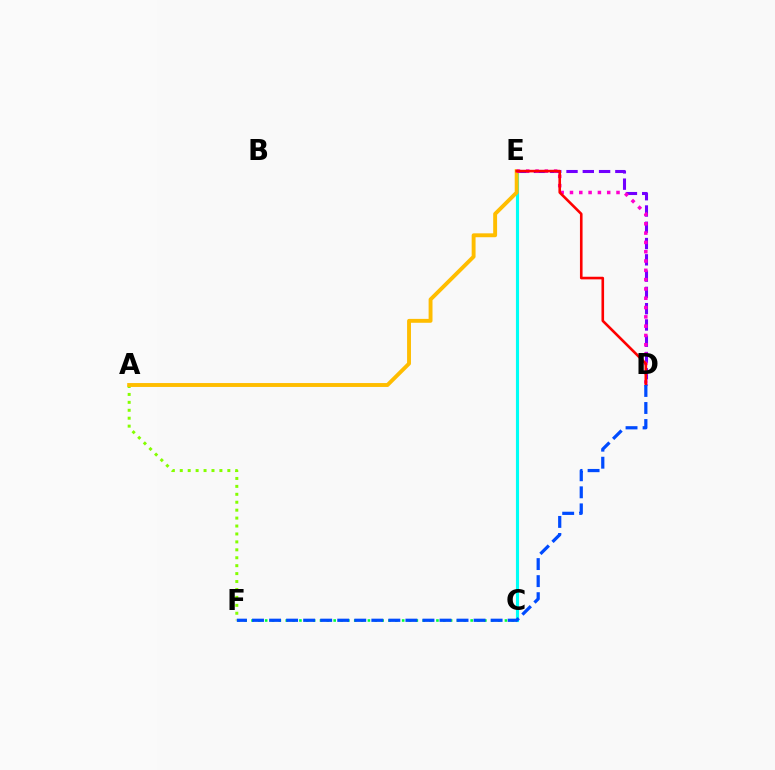{('C', 'E'): [{'color': '#00fff6', 'line_style': 'solid', 'thickness': 2.25}], ('A', 'F'): [{'color': '#84ff00', 'line_style': 'dotted', 'thickness': 2.15}], ('A', 'E'): [{'color': '#ffbd00', 'line_style': 'solid', 'thickness': 2.8}], ('D', 'E'): [{'color': '#7200ff', 'line_style': 'dashed', 'thickness': 2.21}, {'color': '#ff00cf', 'line_style': 'dotted', 'thickness': 2.53}, {'color': '#ff0000', 'line_style': 'solid', 'thickness': 1.88}], ('C', 'F'): [{'color': '#00ff39', 'line_style': 'dotted', 'thickness': 1.86}], ('D', 'F'): [{'color': '#004bff', 'line_style': 'dashed', 'thickness': 2.32}]}